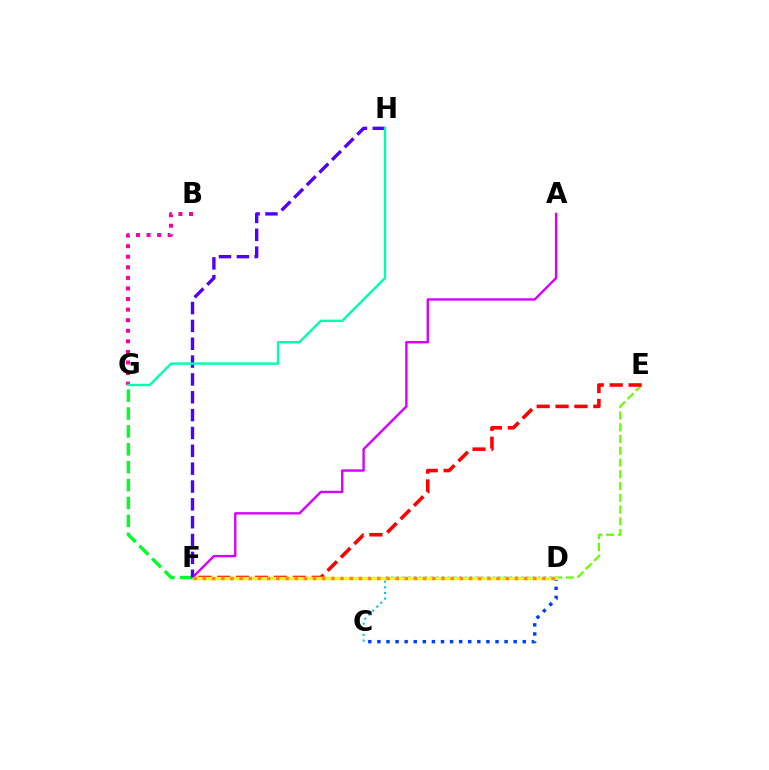{('C', 'D'): [{'color': '#003fff', 'line_style': 'dotted', 'thickness': 2.47}, {'color': '#00c7ff', 'line_style': 'dotted', 'thickness': 1.54}], ('D', 'E'): [{'color': '#66ff00', 'line_style': 'dashed', 'thickness': 1.6}], ('A', 'F'): [{'color': '#d600ff', 'line_style': 'solid', 'thickness': 1.72}], ('B', 'G'): [{'color': '#ff00a0', 'line_style': 'dotted', 'thickness': 2.87}], ('E', 'F'): [{'color': '#ff0000', 'line_style': 'dashed', 'thickness': 2.56}], ('D', 'F'): [{'color': '#eeff00', 'line_style': 'solid', 'thickness': 2.48}, {'color': '#ff8800', 'line_style': 'dotted', 'thickness': 2.49}], ('F', 'G'): [{'color': '#00ff27', 'line_style': 'dashed', 'thickness': 2.43}], ('F', 'H'): [{'color': '#4f00ff', 'line_style': 'dashed', 'thickness': 2.42}], ('G', 'H'): [{'color': '#00ffaf', 'line_style': 'solid', 'thickness': 1.74}]}